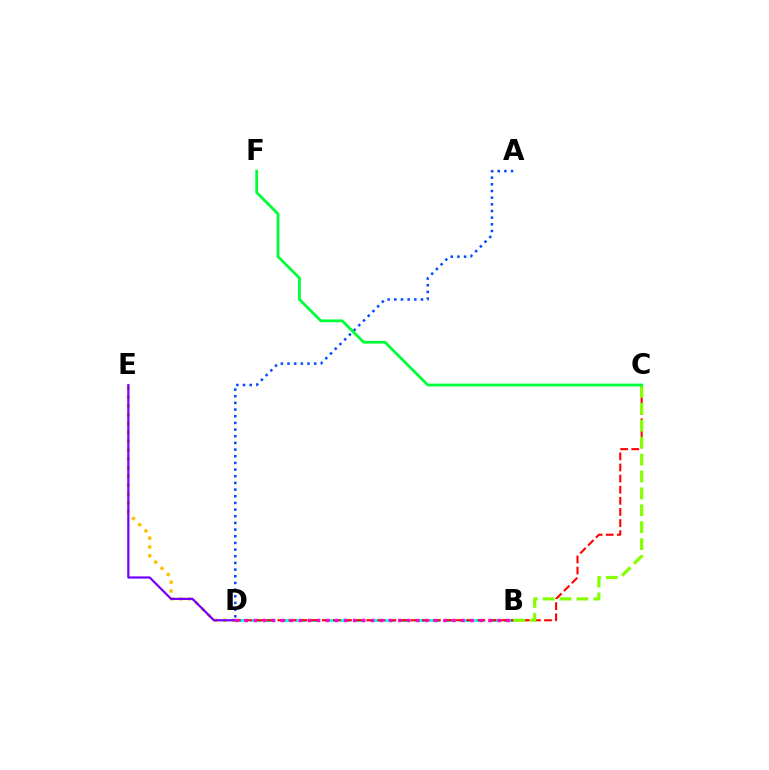{('B', 'D'): [{'color': '#00fff6', 'line_style': 'dashed', 'thickness': 2.03}, {'color': '#ff00cf', 'line_style': 'dotted', 'thickness': 2.45}], ('C', 'D'): [{'color': '#ff0000', 'line_style': 'dashed', 'thickness': 1.51}], ('D', 'E'): [{'color': '#ffbd00', 'line_style': 'dotted', 'thickness': 2.39}, {'color': '#7200ff', 'line_style': 'solid', 'thickness': 1.59}], ('A', 'D'): [{'color': '#004bff', 'line_style': 'dotted', 'thickness': 1.81}], ('B', 'C'): [{'color': '#84ff00', 'line_style': 'dashed', 'thickness': 2.3}], ('C', 'F'): [{'color': '#00ff39', 'line_style': 'solid', 'thickness': 2.01}]}